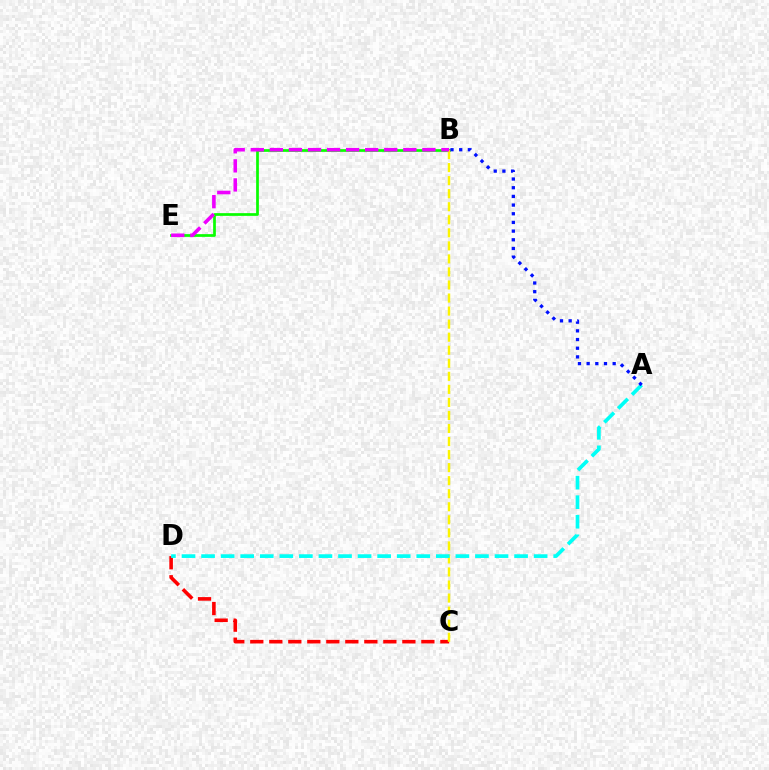{('C', 'D'): [{'color': '#ff0000', 'line_style': 'dashed', 'thickness': 2.58}], ('B', 'E'): [{'color': '#08ff00', 'line_style': 'solid', 'thickness': 1.96}, {'color': '#ee00ff', 'line_style': 'dashed', 'thickness': 2.59}], ('B', 'C'): [{'color': '#fcf500', 'line_style': 'dashed', 'thickness': 1.77}], ('A', 'D'): [{'color': '#00fff6', 'line_style': 'dashed', 'thickness': 2.66}], ('A', 'B'): [{'color': '#0010ff', 'line_style': 'dotted', 'thickness': 2.36}]}